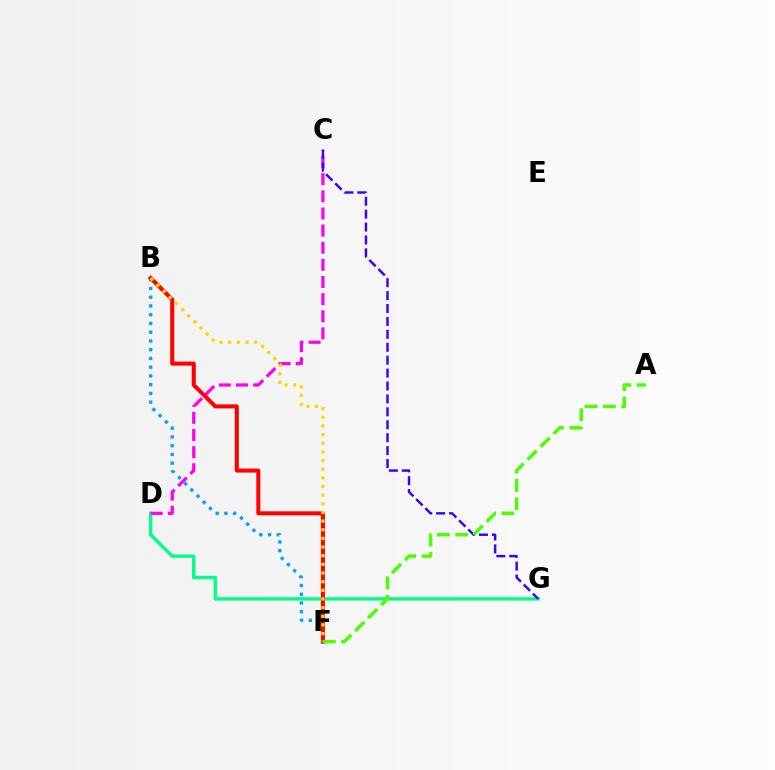{('B', 'F'): [{'color': '#009eff', 'line_style': 'dotted', 'thickness': 2.38}, {'color': '#ff0000', 'line_style': 'solid', 'thickness': 2.91}, {'color': '#ffd500', 'line_style': 'dotted', 'thickness': 2.35}], ('D', 'G'): [{'color': '#00ff86', 'line_style': 'solid', 'thickness': 2.44}], ('C', 'D'): [{'color': '#ff00ed', 'line_style': 'dashed', 'thickness': 2.33}], ('C', 'G'): [{'color': '#3700ff', 'line_style': 'dashed', 'thickness': 1.75}], ('A', 'F'): [{'color': '#4fff00', 'line_style': 'dashed', 'thickness': 2.49}]}